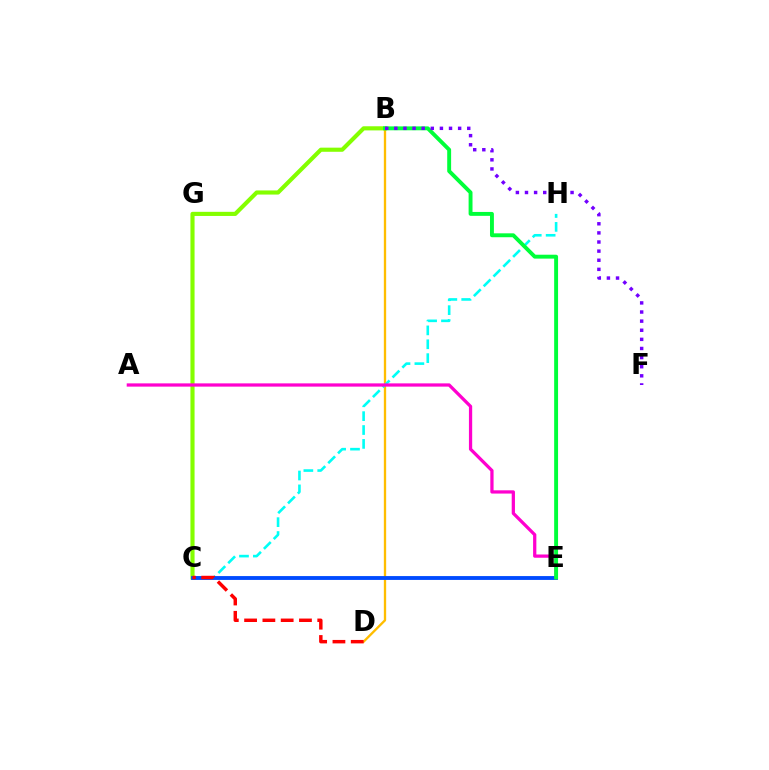{('B', 'D'): [{'color': '#ffbd00', 'line_style': 'solid', 'thickness': 1.68}], ('C', 'H'): [{'color': '#00fff6', 'line_style': 'dashed', 'thickness': 1.88}], ('B', 'C'): [{'color': '#84ff00', 'line_style': 'solid', 'thickness': 2.97}], ('C', 'E'): [{'color': '#004bff', 'line_style': 'solid', 'thickness': 2.77}], ('A', 'E'): [{'color': '#ff00cf', 'line_style': 'solid', 'thickness': 2.34}], ('C', 'D'): [{'color': '#ff0000', 'line_style': 'dashed', 'thickness': 2.48}], ('B', 'E'): [{'color': '#00ff39', 'line_style': 'solid', 'thickness': 2.81}], ('B', 'F'): [{'color': '#7200ff', 'line_style': 'dotted', 'thickness': 2.48}]}